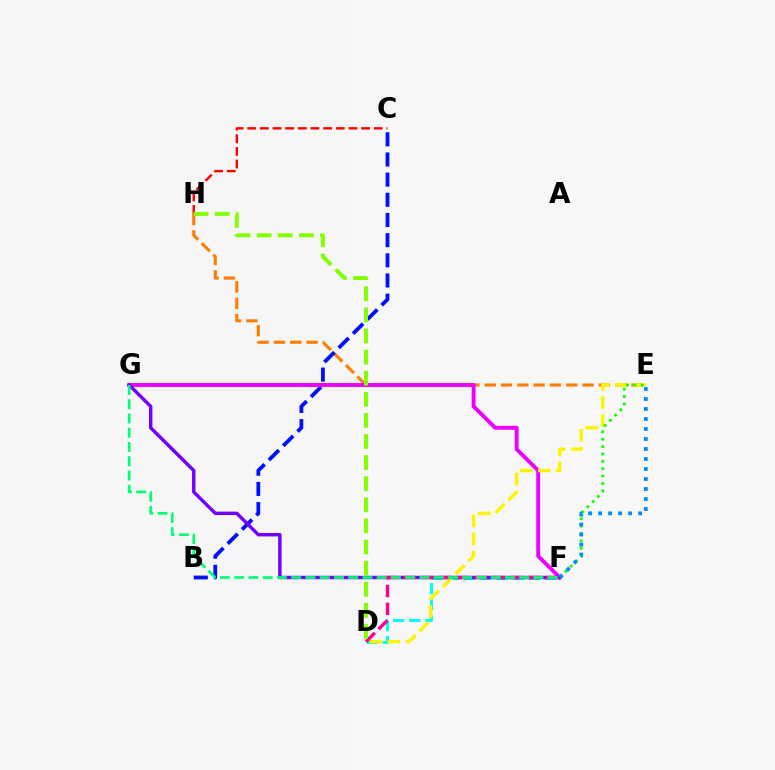{('E', 'H'): [{'color': '#ff7c00', 'line_style': 'dashed', 'thickness': 2.22}], ('B', 'C'): [{'color': '#0010ff', 'line_style': 'dashed', 'thickness': 2.74}], ('F', 'G'): [{'color': '#ee00ff', 'line_style': 'solid', 'thickness': 2.81}, {'color': '#7200ff', 'line_style': 'solid', 'thickness': 2.46}, {'color': '#00ff74', 'line_style': 'dashed', 'thickness': 1.94}], ('D', 'F'): [{'color': '#00fff6', 'line_style': 'dashed', 'thickness': 2.2}, {'color': '#ff0094', 'line_style': 'dashed', 'thickness': 2.42}], ('C', 'H'): [{'color': '#ff0000', 'line_style': 'dashed', 'thickness': 1.72}], ('D', 'E'): [{'color': '#fcf500', 'line_style': 'dashed', 'thickness': 2.46}], ('E', 'F'): [{'color': '#08ff00', 'line_style': 'dotted', 'thickness': 2.0}, {'color': '#008cff', 'line_style': 'dotted', 'thickness': 2.72}], ('D', 'H'): [{'color': '#84ff00', 'line_style': 'dashed', 'thickness': 2.87}]}